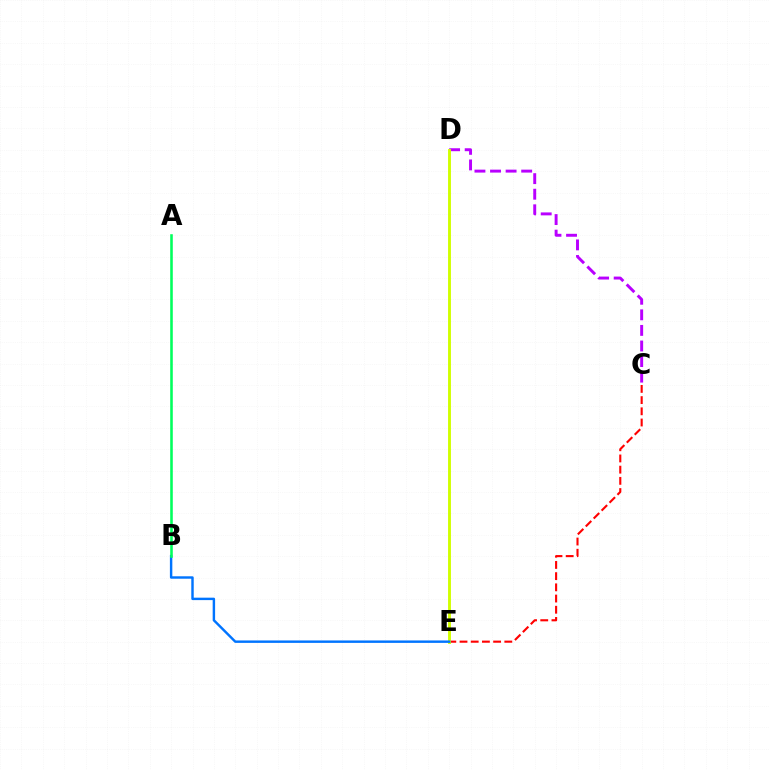{('C', 'D'): [{'color': '#b900ff', 'line_style': 'dashed', 'thickness': 2.12}], ('C', 'E'): [{'color': '#ff0000', 'line_style': 'dashed', 'thickness': 1.52}], ('D', 'E'): [{'color': '#d1ff00', 'line_style': 'solid', 'thickness': 2.09}], ('B', 'E'): [{'color': '#0074ff', 'line_style': 'solid', 'thickness': 1.75}], ('A', 'B'): [{'color': '#00ff5c', 'line_style': 'solid', 'thickness': 1.86}]}